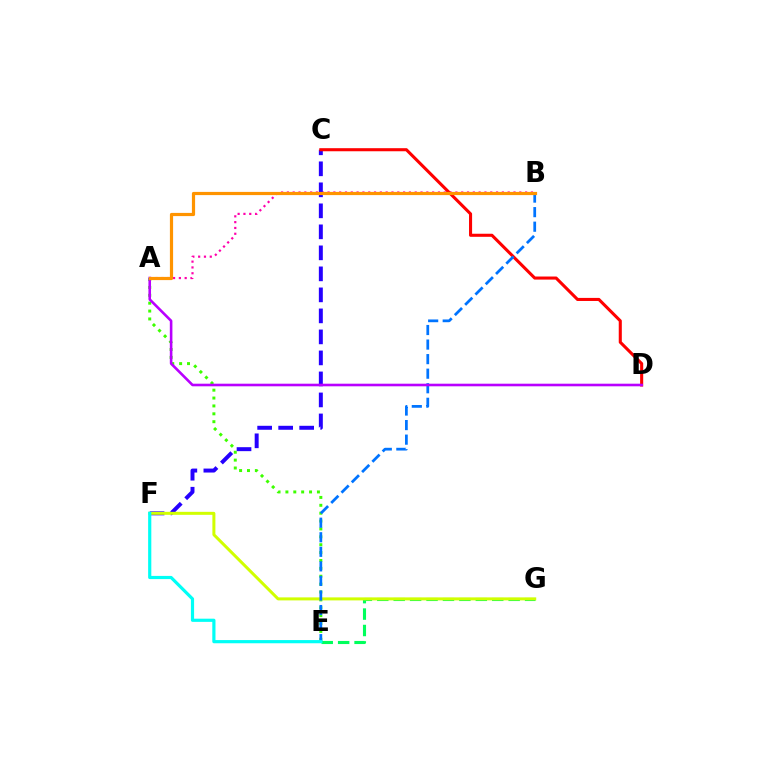{('A', 'E'): [{'color': '#3dff00', 'line_style': 'dotted', 'thickness': 2.14}], ('A', 'B'): [{'color': '#ff00ac', 'line_style': 'dotted', 'thickness': 1.58}, {'color': '#ff9400', 'line_style': 'solid', 'thickness': 2.3}], ('C', 'F'): [{'color': '#2500ff', 'line_style': 'dashed', 'thickness': 2.85}], ('E', 'G'): [{'color': '#00ff5c', 'line_style': 'dashed', 'thickness': 2.23}], ('C', 'D'): [{'color': '#ff0000', 'line_style': 'solid', 'thickness': 2.21}], ('F', 'G'): [{'color': '#d1ff00', 'line_style': 'solid', 'thickness': 2.16}], ('B', 'E'): [{'color': '#0074ff', 'line_style': 'dashed', 'thickness': 1.98}], ('E', 'F'): [{'color': '#00fff6', 'line_style': 'solid', 'thickness': 2.29}], ('A', 'D'): [{'color': '#b900ff', 'line_style': 'solid', 'thickness': 1.87}]}